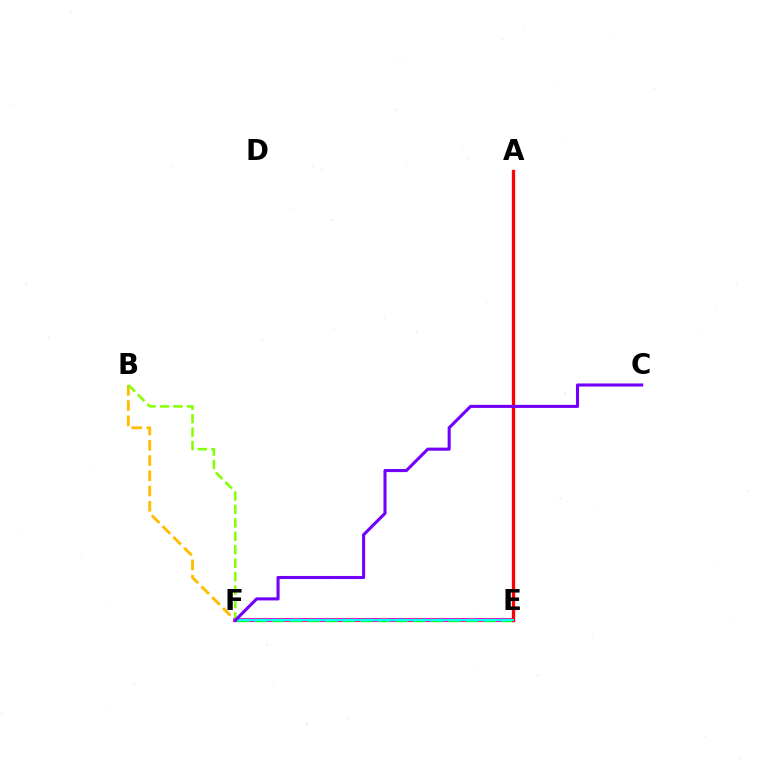{('A', 'E'): [{'color': '#004bff', 'line_style': 'dashed', 'thickness': 1.97}, {'color': '#ff0000', 'line_style': 'solid', 'thickness': 2.36}], ('E', 'F'): [{'color': '#ff00cf', 'line_style': 'solid', 'thickness': 2.94}, {'color': '#00ff39', 'line_style': 'dashed', 'thickness': 2.39}, {'color': '#00fff6', 'line_style': 'solid', 'thickness': 1.51}], ('B', 'F'): [{'color': '#ffbd00', 'line_style': 'dashed', 'thickness': 2.07}, {'color': '#84ff00', 'line_style': 'dashed', 'thickness': 1.83}], ('C', 'F'): [{'color': '#7200ff', 'line_style': 'solid', 'thickness': 2.22}]}